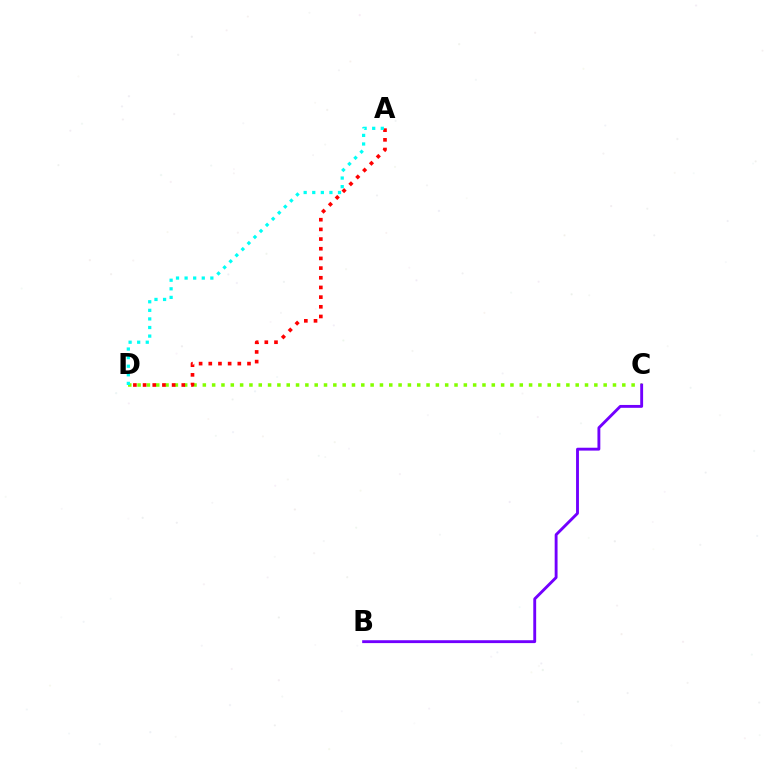{('C', 'D'): [{'color': '#84ff00', 'line_style': 'dotted', 'thickness': 2.53}], ('A', 'D'): [{'color': '#ff0000', 'line_style': 'dotted', 'thickness': 2.63}, {'color': '#00fff6', 'line_style': 'dotted', 'thickness': 2.33}], ('B', 'C'): [{'color': '#7200ff', 'line_style': 'solid', 'thickness': 2.07}]}